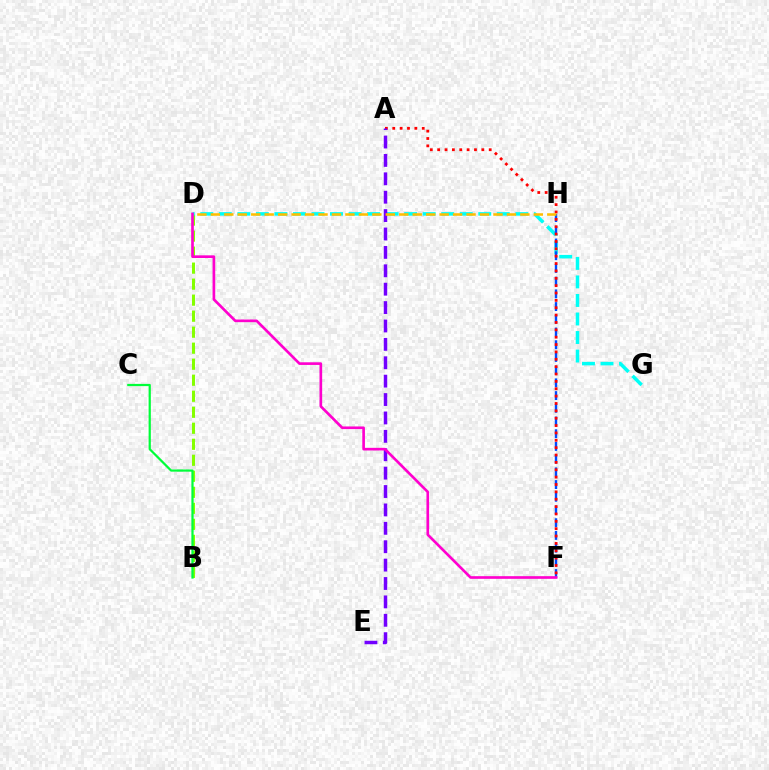{('B', 'D'): [{'color': '#84ff00', 'line_style': 'dashed', 'thickness': 2.18}], ('D', 'G'): [{'color': '#00fff6', 'line_style': 'dashed', 'thickness': 2.52}], ('F', 'H'): [{'color': '#004bff', 'line_style': 'dashed', 'thickness': 1.73}], ('A', 'F'): [{'color': '#ff0000', 'line_style': 'dotted', 'thickness': 2.0}], ('B', 'C'): [{'color': '#00ff39', 'line_style': 'solid', 'thickness': 1.61}], ('A', 'E'): [{'color': '#7200ff', 'line_style': 'dashed', 'thickness': 2.5}], ('D', 'H'): [{'color': '#ffbd00', 'line_style': 'dashed', 'thickness': 1.83}], ('D', 'F'): [{'color': '#ff00cf', 'line_style': 'solid', 'thickness': 1.91}]}